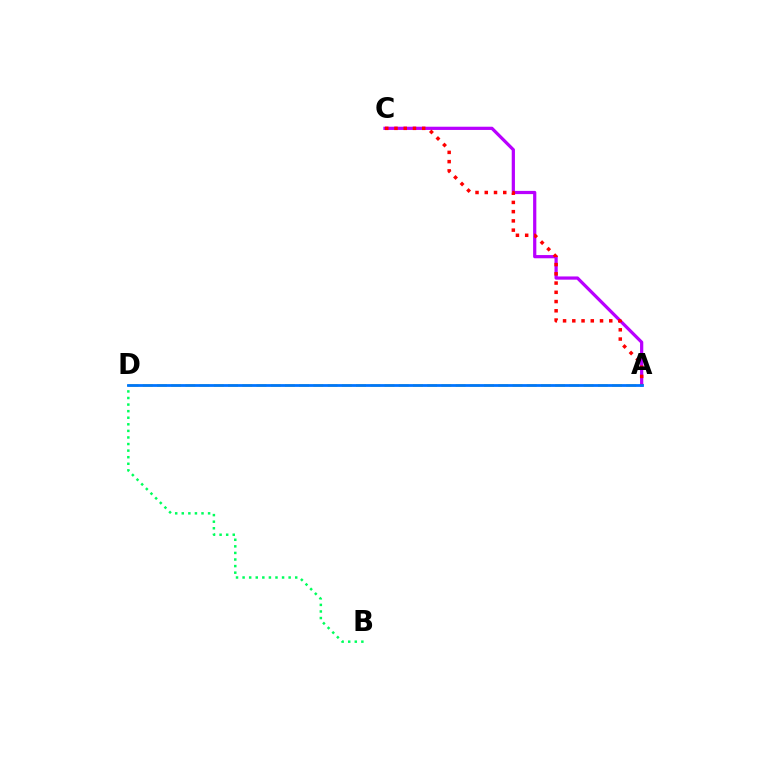{('B', 'D'): [{'color': '#00ff5c', 'line_style': 'dotted', 'thickness': 1.79}], ('A', 'D'): [{'color': '#d1ff00', 'line_style': 'dashed', 'thickness': 1.93}, {'color': '#0074ff', 'line_style': 'solid', 'thickness': 2.0}], ('A', 'C'): [{'color': '#b900ff', 'line_style': 'solid', 'thickness': 2.32}, {'color': '#ff0000', 'line_style': 'dotted', 'thickness': 2.51}]}